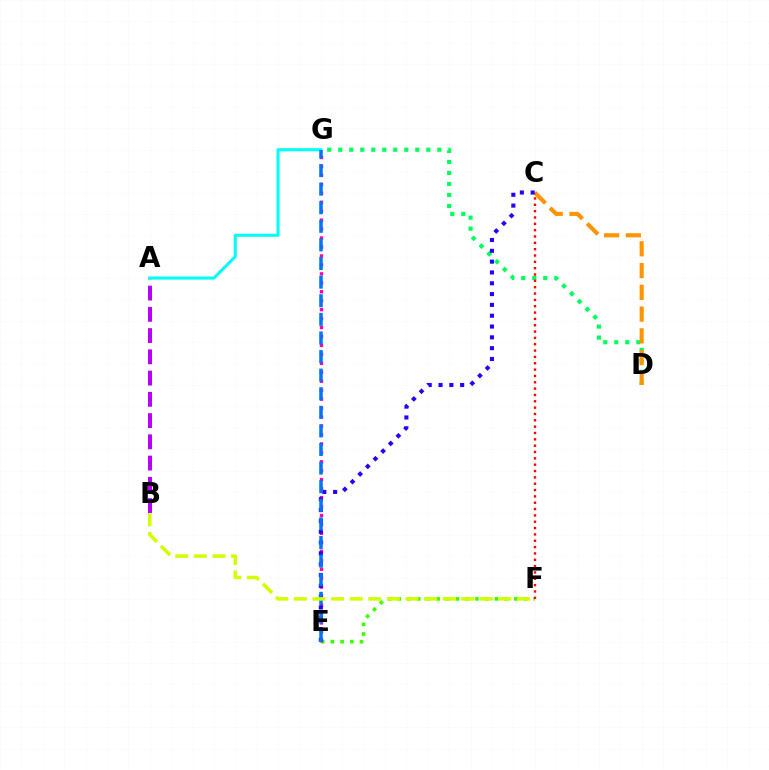{('D', 'G'): [{'color': '#00ff5c', 'line_style': 'dotted', 'thickness': 2.99}], ('C', 'D'): [{'color': '#ff9400', 'line_style': 'dashed', 'thickness': 2.96}], ('A', 'B'): [{'color': '#b900ff', 'line_style': 'dashed', 'thickness': 2.89}], ('A', 'G'): [{'color': '#00fff6', 'line_style': 'solid', 'thickness': 2.22}], ('E', 'F'): [{'color': '#3dff00', 'line_style': 'dotted', 'thickness': 2.64}], ('C', 'F'): [{'color': '#ff0000', 'line_style': 'dotted', 'thickness': 1.72}], ('E', 'G'): [{'color': '#ff00ac', 'line_style': 'dotted', 'thickness': 2.43}, {'color': '#0074ff', 'line_style': 'dashed', 'thickness': 2.53}], ('C', 'E'): [{'color': '#2500ff', 'line_style': 'dotted', 'thickness': 2.94}], ('B', 'F'): [{'color': '#d1ff00', 'line_style': 'dashed', 'thickness': 2.53}]}